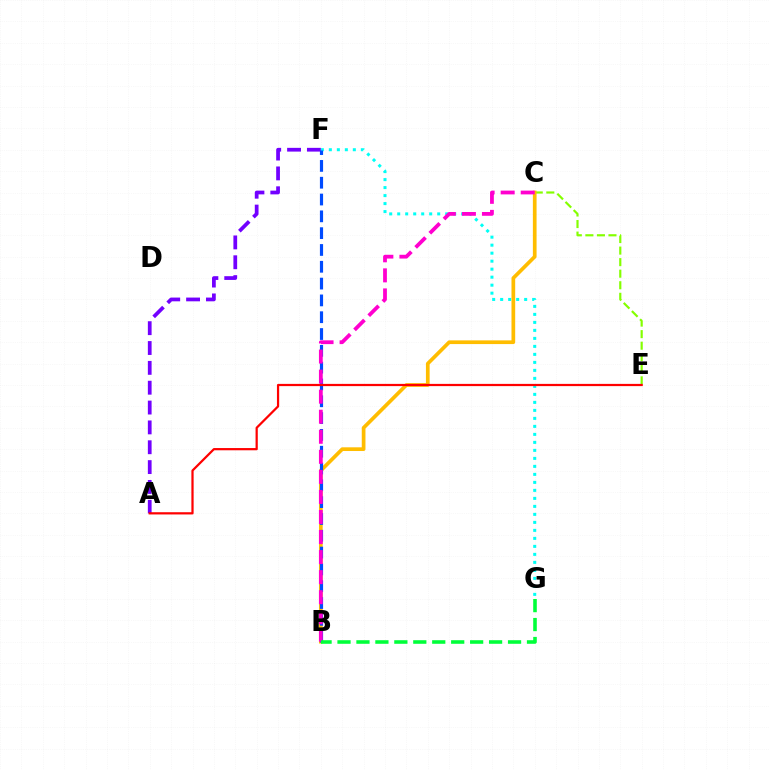{('F', 'G'): [{'color': '#00fff6', 'line_style': 'dotted', 'thickness': 2.17}], ('C', 'E'): [{'color': '#84ff00', 'line_style': 'dashed', 'thickness': 1.57}], ('B', 'C'): [{'color': '#ffbd00', 'line_style': 'solid', 'thickness': 2.67}, {'color': '#ff00cf', 'line_style': 'dashed', 'thickness': 2.72}], ('A', 'F'): [{'color': '#7200ff', 'line_style': 'dashed', 'thickness': 2.7}], ('B', 'F'): [{'color': '#004bff', 'line_style': 'dashed', 'thickness': 2.28}], ('A', 'E'): [{'color': '#ff0000', 'line_style': 'solid', 'thickness': 1.61}], ('B', 'G'): [{'color': '#00ff39', 'line_style': 'dashed', 'thickness': 2.57}]}